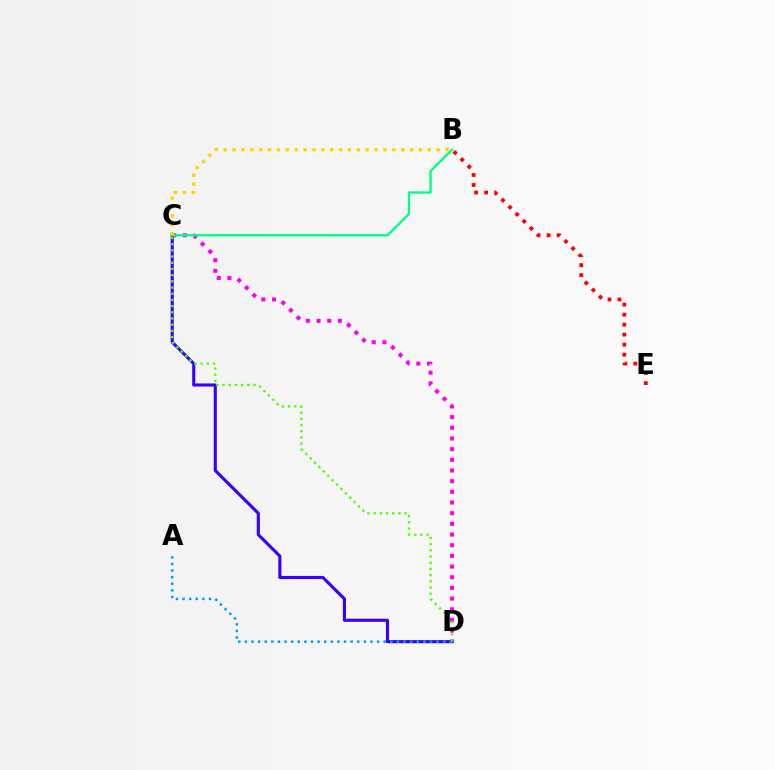{('C', 'D'): [{'color': '#ff00ed', 'line_style': 'dotted', 'thickness': 2.9}, {'color': '#3700ff', 'line_style': 'solid', 'thickness': 2.24}, {'color': '#4fff00', 'line_style': 'dotted', 'thickness': 1.68}], ('B', 'C'): [{'color': '#00ff86', 'line_style': 'solid', 'thickness': 1.7}, {'color': '#ffd500', 'line_style': 'dotted', 'thickness': 2.41}], ('A', 'D'): [{'color': '#009eff', 'line_style': 'dotted', 'thickness': 1.8}], ('B', 'E'): [{'color': '#ff0000', 'line_style': 'dotted', 'thickness': 2.72}]}